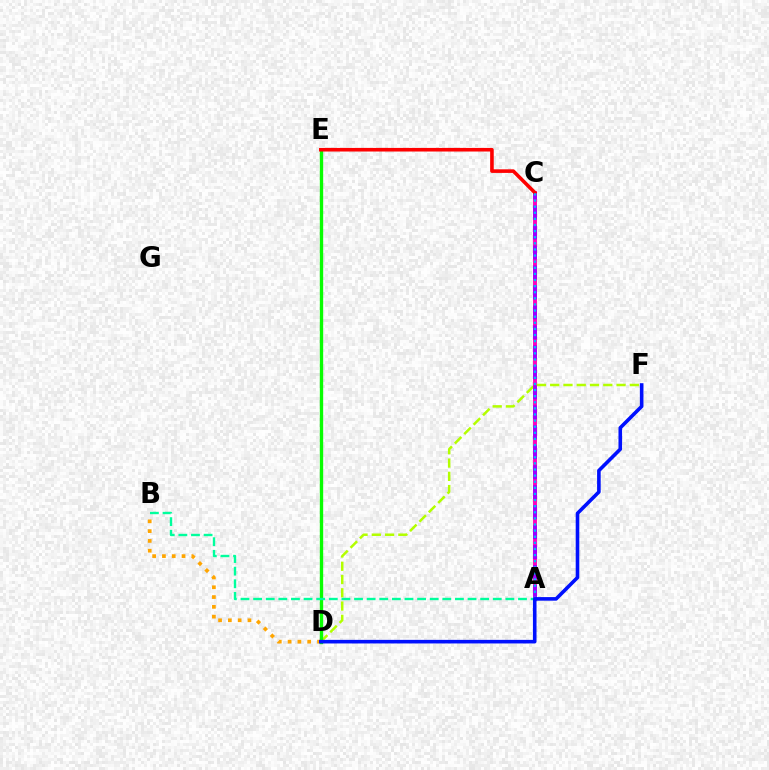{('A', 'C'): [{'color': '#ff00bd', 'line_style': 'solid', 'thickness': 2.8}, {'color': '#9b00ff', 'line_style': 'dashed', 'thickness': 2.71}, {'color': '#00b5ff', 'line_style': 'dotted', 'thickness': 1.66}], ('B', 'D'): [{'color': '#ffa500', 'line_style': 'dotted', 'thickness': 2.66}], ('D', 'F'): [{'color': '#b3ff00', 'line_style': 'dashed', 'thickness': 1.8}, {'color': '#0010ff', 'line_style': 'solid', 'thickness': 2.59}], ('D', 'E'): [{'color': '#08ff00', 'line_style': 'solid', 'thickness': 2.41}], ('C', 'E'): [{'color': '#ff0000', 'line_style': 'solid', 'thickness': 2.59}], ('A', 'B'): [{'color': '#00ff9d', 'line_style': 'dashed', 'thickness': 1.71}]}